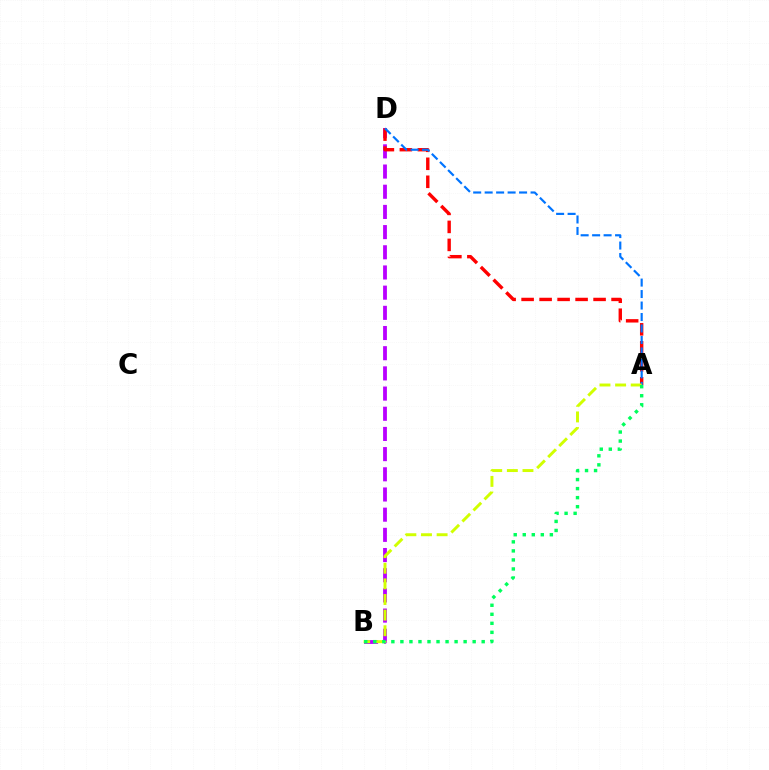{('B', 'D'): [{'color': '#b900ff', 'line_style': 'dashed', 'thickness': 2.74}], ('A', 'D'): [{'color': '#ff0000', 'line_style': 'dashed', 'thickness': 2.44}, {'color': '#0074ff', 'line_style': 'dashed', 'thickness': 1.56}], ('A', 'B'): [{'color': '#d1ff00', 'line_style': 'dashed', 'thickness': 2.12}, {'color': '#00ff5c', 'line_style': 'dotted', 'thickness': 2.45}]}